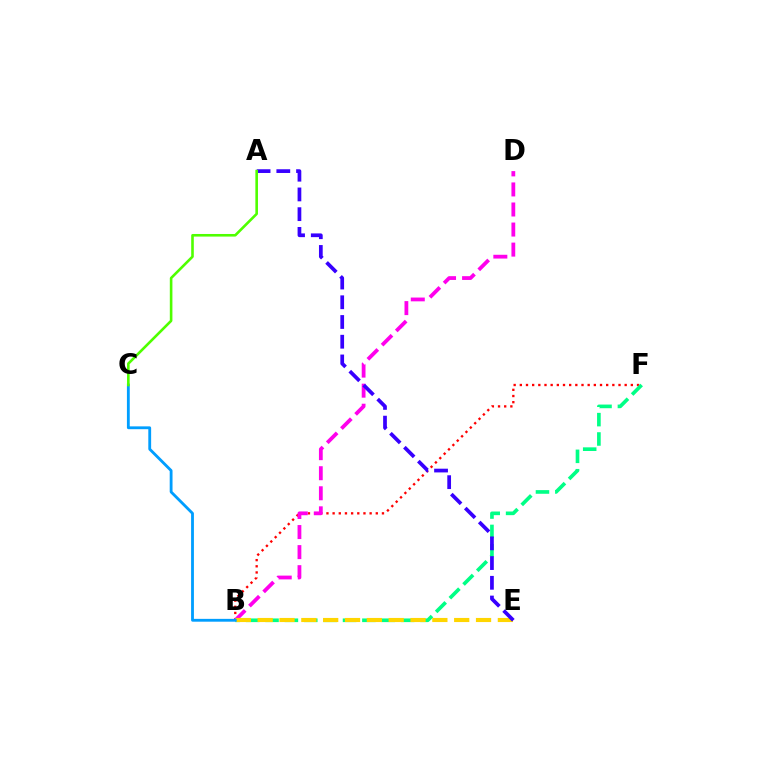{('B', 'F'): [{'color': '#ff0000', 'line_style': 'dotted', 'thickness': 1.68}, {'color': '#00ff86', 'line_style': 'dashed', 'thickness': 2.63}], ('B', 'D'): [{'color': '#ff00ed', 'line_style': 'dashed', 'thickness': 2.72}], ('B', 'E'): [{'color': '#ffd500', 'line_style': 'dashed', 'thickness': 2.97}], ('B', 'C'): [{'color': '#009eff', 'line_style': 'solid', 'thickness': 2.04}], ('A', 'E'): [{'color': '#3700ff', 'line_style': 'dashed', 'thickness': 2.68}], ('A', 'C'): [{'color': '#4fff00', 'line_style': 'solid', 'thickness': 1.87}]}